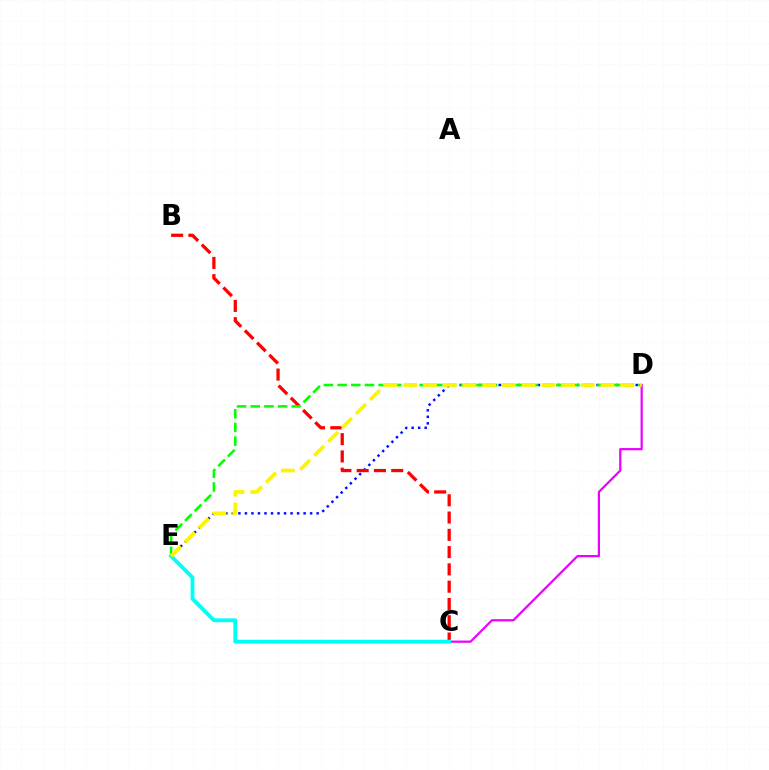{('C', 'D'): [{'color': '#ee00ff', 'line_style': 'solid', 'thickness': 1.6}], ('D', 'E'): [{'color': '#0010ff', 'line_style': 'dotted', 'thickness': 1.77}, {'color': '#08ff00', 'line_style': 'dashed', 'thickness': 1.86}, {'color': '#fcf500', 'line_style': 'dashed', 'thickness': 2.68}], ('B', 'C'): [{'color': '#ff0000', 'line_style': 'dashed', 'thickness': 2.35}], ('C', 'E'): [{'color': '#00fff6', 'line_style': 'solid', 'thickness': 2.76}]}